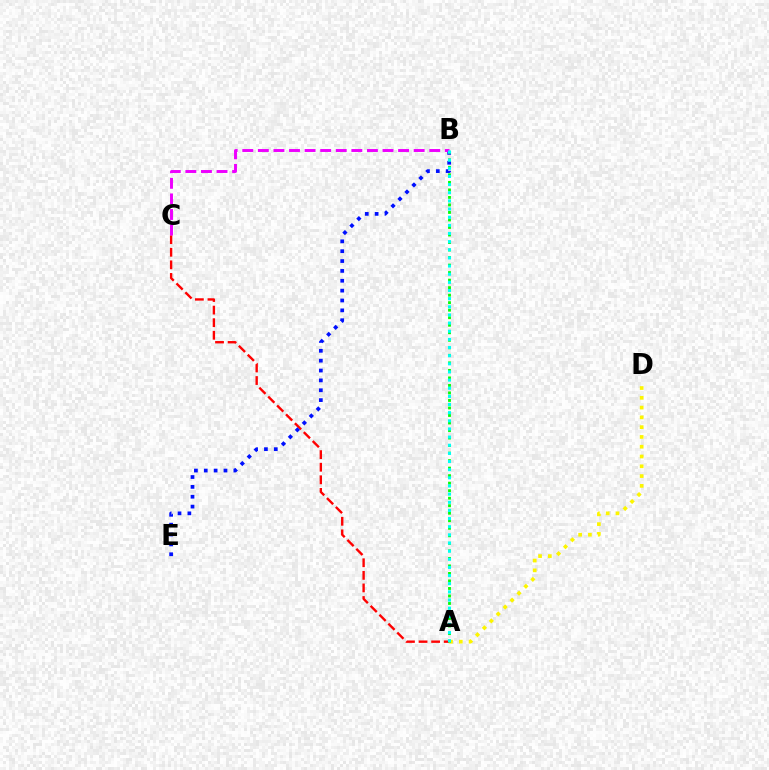{('A', 'C'): [{'color': '#ff0000', 'line_style': 'dashed', 'thickness': 1.71}], ('A', 'D'): [{'color': '#fcf500', 'line_style': 'dotted', 'thickness': 2.66}], ('B', 'E'): [{'color': '#0010ff', 'line_style': 'dotted', 'thickness': 2.68}], ('A', 'B'): [{'color': '#08ff00', 'line_style': 'dotted', 'thickness': 2.04}, {'color': '#00fff6', 'line_style': 'dotted', 'thickness': 2.21}], ('B', 'C'): [{'color': '#ee00ff', 'line_style': 'dashed', 'thickness': 2.12}]}